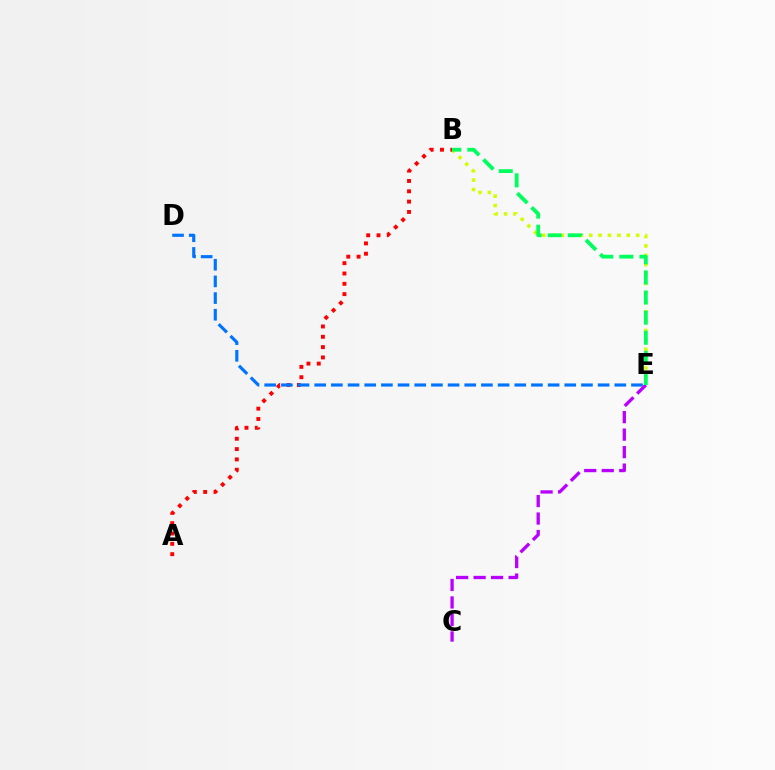{('B', 'E'): [{'color': '#d1ff00', 'line_style': 'dotted', 'thickness': 2.55}, {'color': '#00ff5c', 'line_style': 'dashed', 'thickness': 2.73}], ('A', 'B'): [{'color': '#ff0000', 'line_style': 'dotted', 'thickness': 2.8}], ('D', 'E'): [{'color': '#0074ff', 'line_style': 'dashed', 'thickness': 2.26}], ('C', 'E'): [{'color': '#b900ff', 'line_style': 'dashed', 'thickness': 2.38}]}